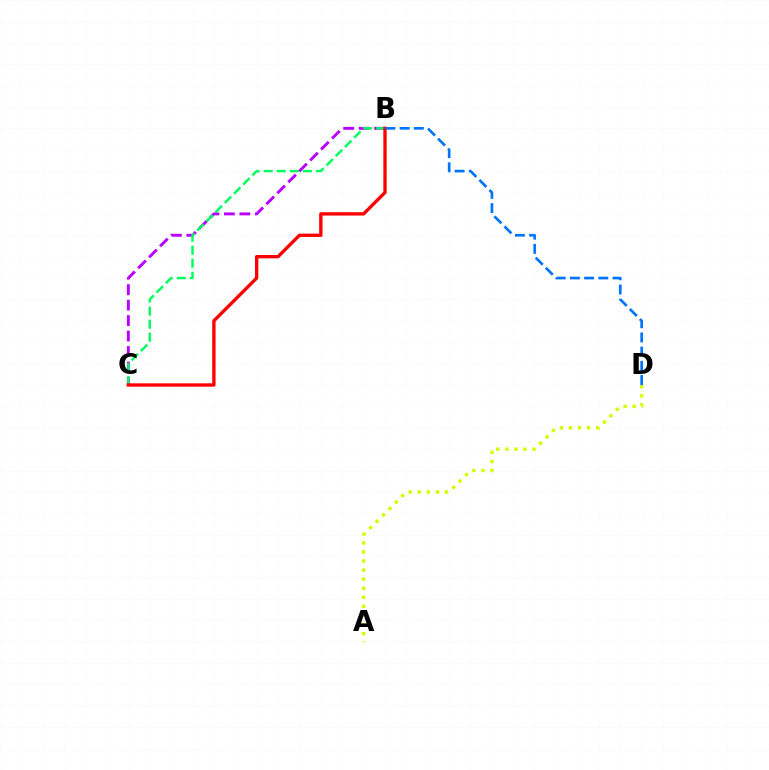{('B', 'C'): [{'color': '#b900ff', 'line_style': 'dashed', 'thickness': 2.1}, {'color': '#00ff5c', 'line_style': 'dashed', 'thickness': 1.77}, {'color': '#ff0000', 'line_style': 'solid', 'thickness': 2.4}], ('B', 'D'): [{'color': '#0074ff', 'line_style': 'dashed', 'thickness': 1.93}], ('A', 'D'): [{'color': '#d1ff00', 'line_style': 'dotted', 'thickness': 2.46}]}